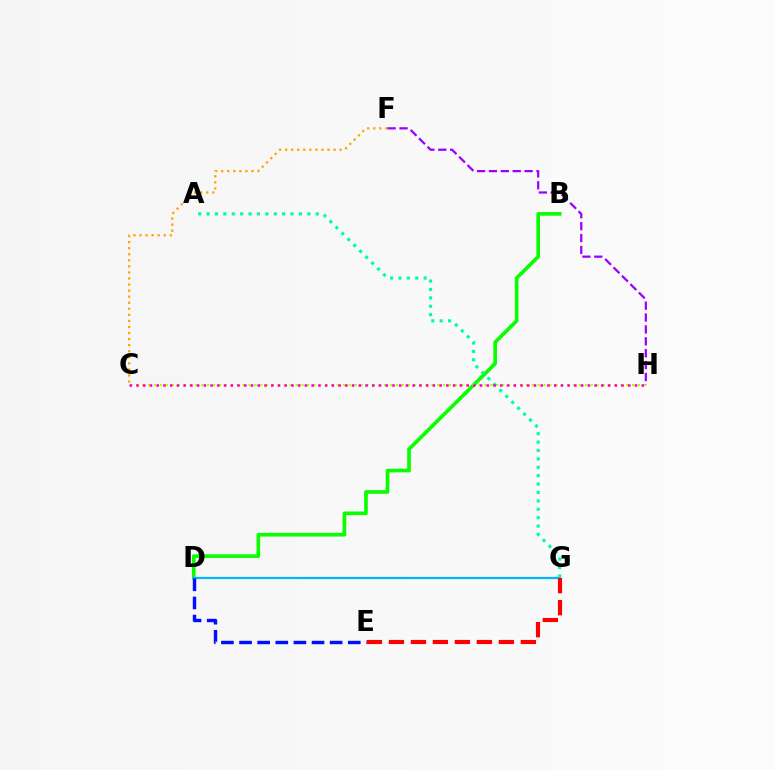{('C', 'F'): [{'color': '#ffa500', 'line_style': 'dotted', 'thickness': 1.65}], ('B', 'D'): [{'color': '#08ff00', 'line_style': 'solid', 'thickness': 2.63}], ('C', 'H'): [{'color': '#b3ff00', 'line_style': 'dotted', 'thickness': 1.6}, {'color': '#ff00bd', 'line_style': 'dotted', 'thickness': 1.83}], ('D', 'G'): [{'color': '#00b5ff', 'line_style': 'solid', 'thickness': 1.61}], ('A', 'G'): [{'color': '#00ff9d', 'line_style': 'dotted', 'thickness': 2.28}], ('D', 'E'): [{'color': '#0010ff', 'line_style': 'dashed', 'thickness': 2.46}], ('F', 'H'): [{'color': '#9b00ff', 'line_style': 'dashed', 'thickness': 1.62}], ('E', 'G'): [{'color': '#ff0000', 'line_style': 'dashed', 'thickness': 2.99}]}